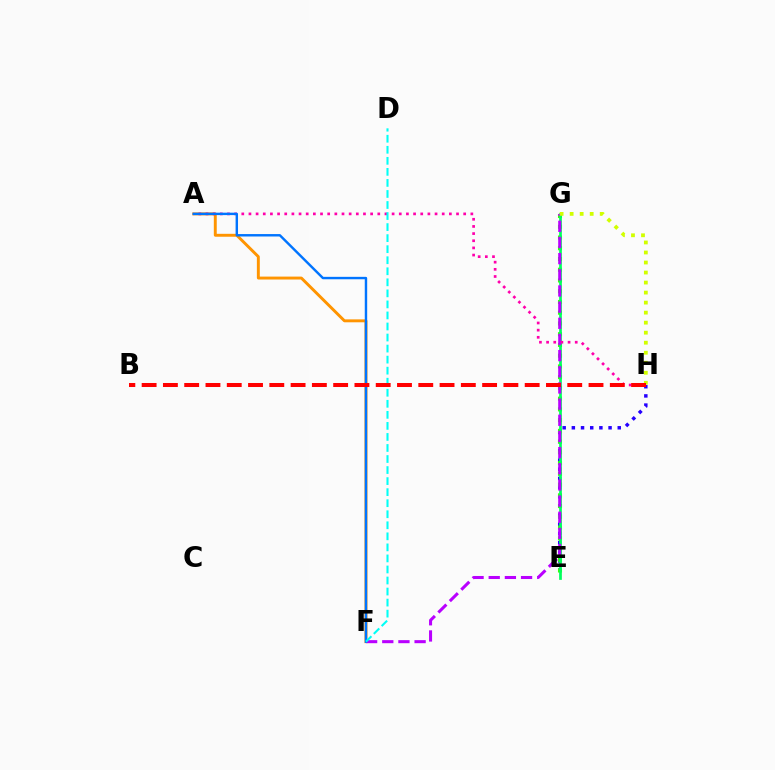{('E', 'H'): [{'color': '#2500ff', 'line_style': 'dotted', 'thickness': 2.49}], ('E', 'G'): [{'color': '#3dff00', 'line_style': 'dotted', 'thickness': 2.92}, {'color': '#00ff5c', 'line_style': 'solid', 'thickness': 1.95}], ('A', 'F'): [{'color': '#ff9400', 'line_style': 'solid', 'thickness': 2.1}, {'color': '#0074ff', 'line_style': 'solid', 'thickness': 1.74}], ('F', 'G'): [{'color': '#b900ff', 'line_style': 'dashed', 'thickness': 2.2}], ('A', 'H'): [{'color': '#ff00ac', 'line_style': 'dotted', 'thickness': 1.94}], ('G', 'H'): [{'color': '#d1ff00', 'line_style': 'dotted', 'thickness': 2.72}], ('D', 'F'): [{'color': '#00fff6', 'line_style': 'dashed', 'thickness': 1.5}], ('B', 'H'): [{'color': '#ff0000', 'line_style': 'dashed', 'thickness': 2.89}]}